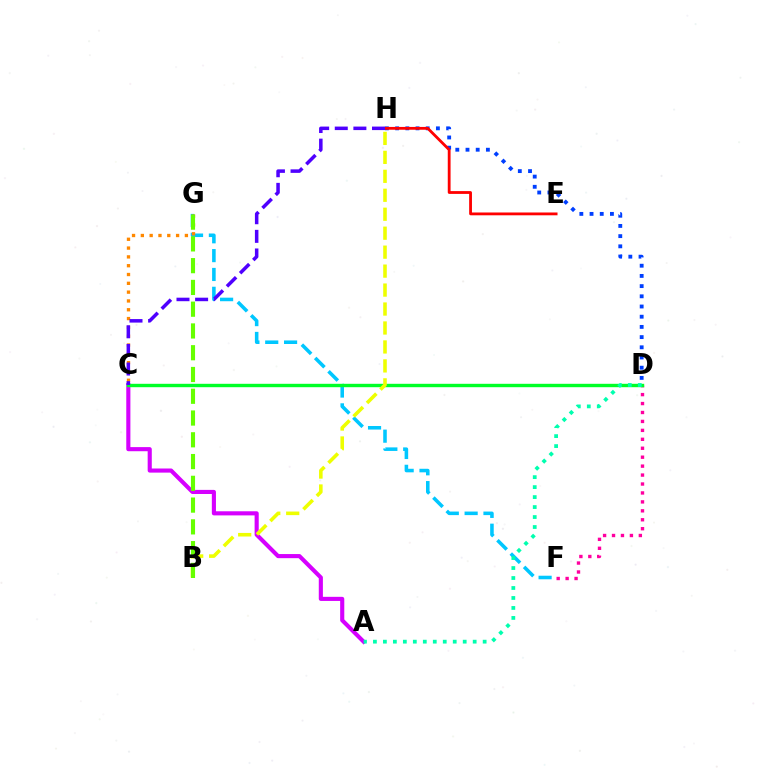{('D', 'F'): [{'color': '#ff00a0', 'line_style': 'dotted', 'thickness': 2.43}], ('D', 'H'): [{'color': '#003fff', 'line_style': 'dotted', 'thickness': 2.77}], ('F', 'G'): [{'color': '#00c7ff', 'line_style': 'dashed', 'thickness': 2.56}], ('A', 'C'): [{'color': '#d600ff', 'line_style': 'solid', 'thickness': 2.96}], ('C', 'D'): [{'color': '#00ff27', 'line_style': 'solid', 'thickness': 2.45}], ('C', 'G'): [{'color': '#ff8800', 'line_style': 'dotted', 'thickness': 2.39}], ('B', 'H'): [{'color': '#eeff00', 'line_style': 'dashed', 'thickness': 2.58}], ('B', 'G'): [{'color': '#66ff00', 'line_style': 'dashed', 'thickness': 2.96}], ('A', 'D'): [{'color': '#00ffaf', 'line_style': 'dotted', 'thickness': 2.71}], ('E', 'H'): [{'color': '#ff0000', 'line_style': 'solid', 'thickness': 2.02}], ('C', 'H'): [{'color': '#4f00ff', 'line_style': 'dashed', 'thickness': 2.53}]}